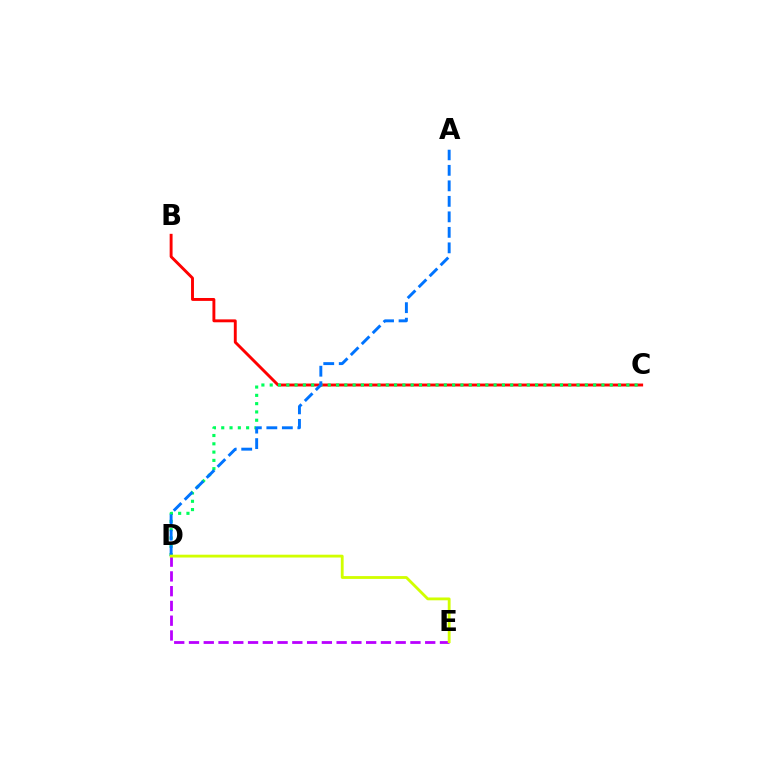{('D', 'E'): [{'color': '#b900ff', 'line_style': 'dashed', 'thickness': 2.01}, {'color': '#d1ff00', 'line_style': 'solid', 'thickness': 2.03}], ('B', 'C'): [{'color': '#ff0000', 'line_style': 'solid', 'thickness': 2.09}], ('C', 'D'): [{'color': '#00ff5c', 'line_style': 'dotted', 'thickness': 2.25}], ('A', 'D'): [{'color': '#0074ff', 'line_style': 'dashed', 'thickness': 2.11}]}